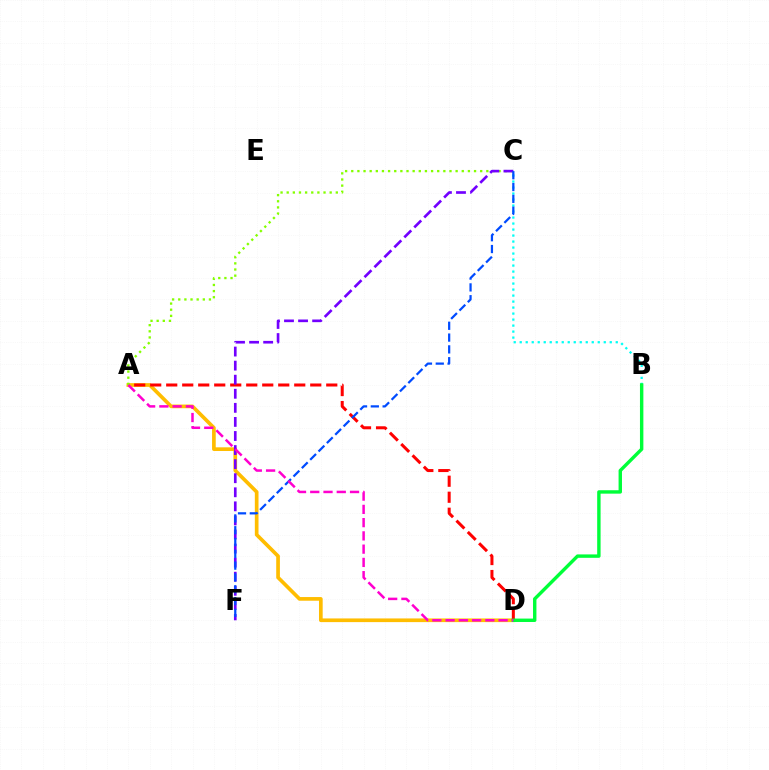{('B', 'C'): [{'color': '#00fff6', 'line_style': 'dotted', 'thickness': 1.63}], ('A', 'D'): [{'color': '#ffbd00', 'line_style': 'solid', 'thickness': 2.65}, {'color': '#ff0000', 'line_style': 'dashed', 'thickness': 2.17}, {'color': '#ff00cf', 'line_style': 'dashed', 'thickness': 1.8}], ('B', 'D'): [{'color': '#00ff39', 'line_style': 'solid', 'thickness': 2.45}], ('A', 'C'): [{'color': '#84ff00', 'line_style': 'dotted', 'thickness': 1.67}], ('C', 'F'): [{'color': '#7200ff', 'line_style': 'dashed', 'thickness': 1.91}, {'color': '#004bff', 'line_style': 'dashed', 'thickness': 1.6}]}